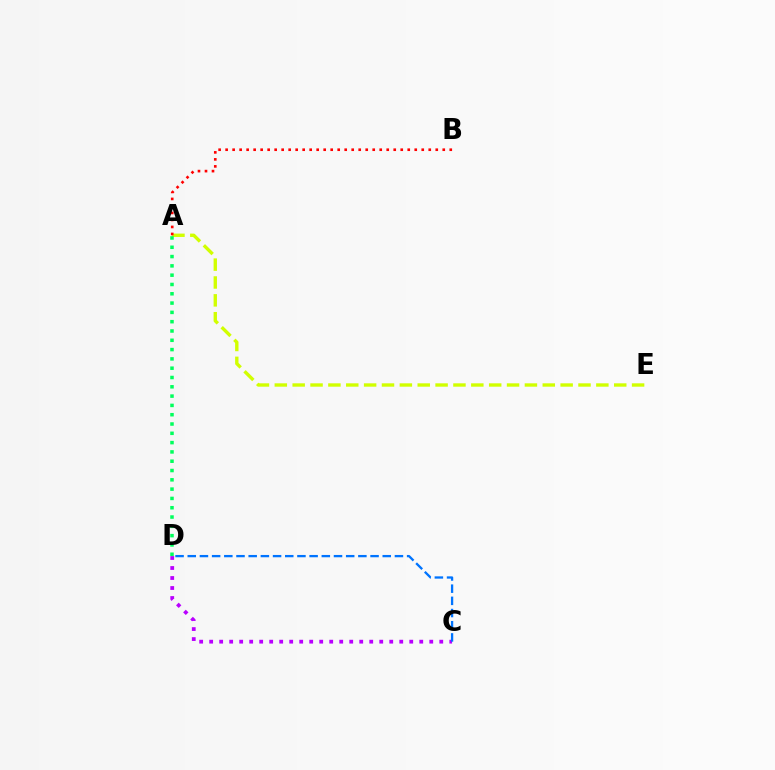{('A', 'E'): [{'color': '#d1ff00', 'line_style': 'dashed', 'thickness': 2.43}], ('C', 'D'): [{'color': '#b900ff', 'line_style': 'dotted', 'thickness': 2.72}, {'color': '#0074ff', 'line_style': 'dashed', 'thickness': 1.66}], ('A', 'D'): [{'color': '#00ff5c', 'line_style': 'dotted', 'thickness': 2.53}], ('A', 'B'): [{'color': '#ff0000', 'line_style': 'dotted', 'thickness': 1.9}]}